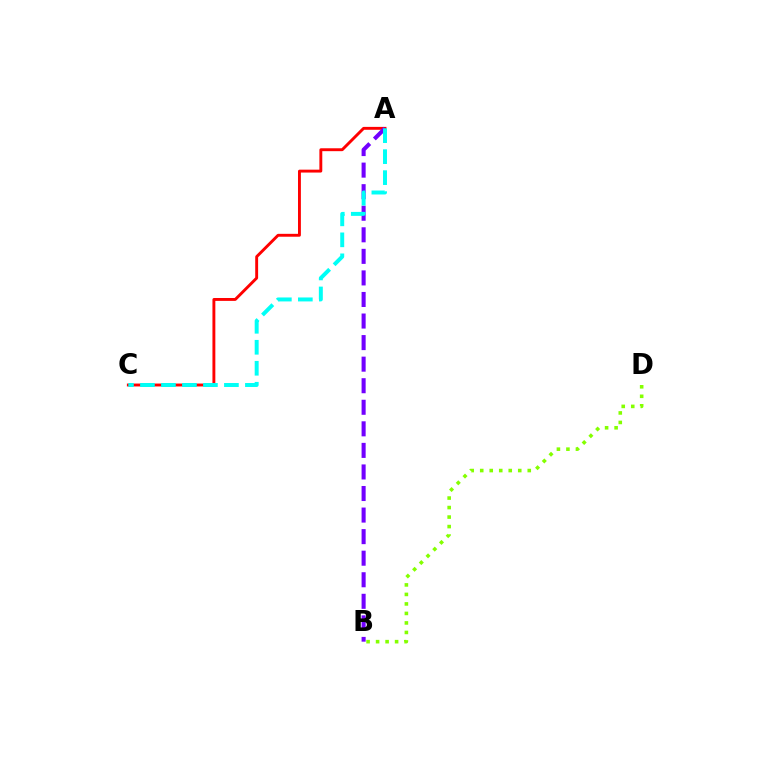{('B', 'D'): [{'color': '#84ff00', 'line_style': 'dotted', 'thickness': 2.58}], ('A', 'C'): [{'color': '#ff0000', 'line_style': 'solid', 'thickness': 2.08}, {'color': '#00fff6', 'line_style': 'dashed', 'thickness': 2.85}], ('A', 'B'): [{'color': '#7200ff', 'line_style': 'dashed', 'thickness': 2.93}]}